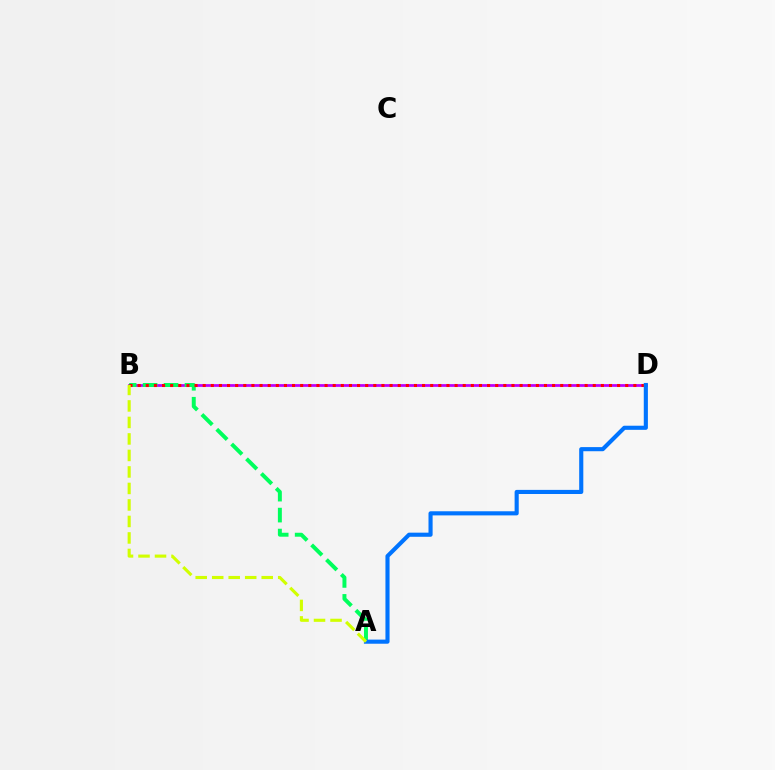{('B', 'D'): [{'color': '#b900ff', 'line_style': 'solid', 'thickness': 1.98}, {'color': '#ff0000', 'line_style': 'dotted', 'thickness': 2.21}], ('A', 'B'): [{'color': '#00ff5c', 'line_style': 'dashed', 'thickness': 2.85}, {'color': '#d1ff00', 'line_style': 'dashed', 'thickness': 2.24}], ('A', 'D'): [{'color': '#0074ff', 'line_style': 'solid', 'thickness': 2.96}]}